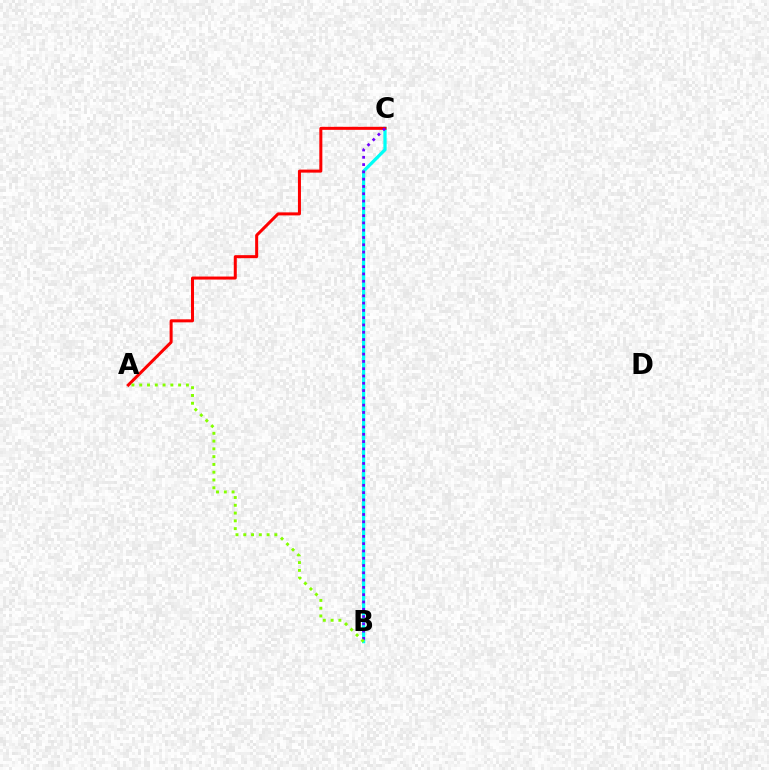{('B', 'C'): [{'color': '#00fff6', 'line_style': 'solid', 'thickness': 2.34}, {'color': '#7200ff', 'line_style': 'dotted', 'thickness': 1.98}], ('A', 'C'): [{'color': '#ff0000', 'line_style': 'solid', 'thickness': 2.17}], ('A', 'B'): [{'color': '#84ff00', 'line_style': 'dotted', 'thickness': 2.11}]}